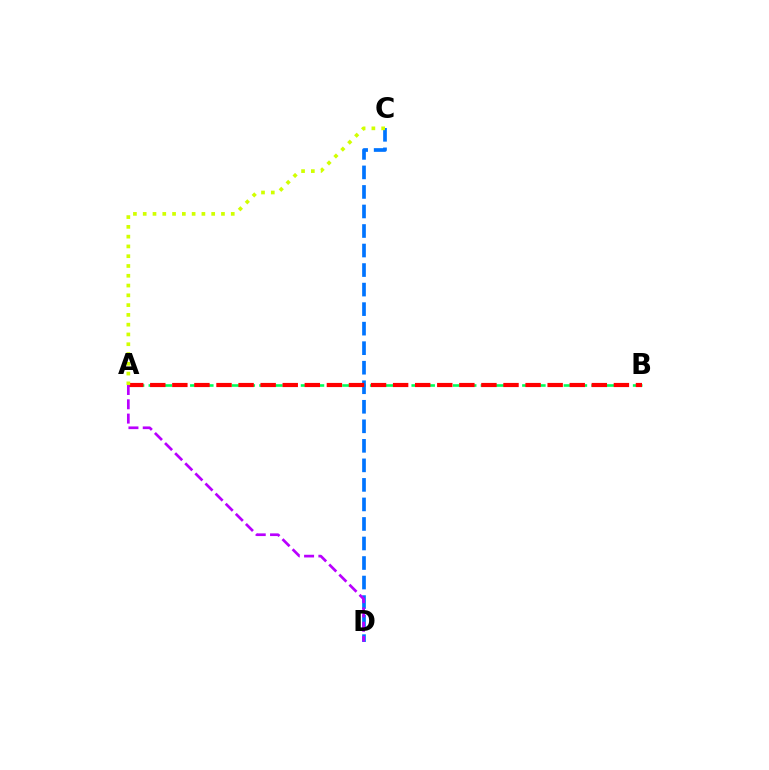{('A', 'B'): [{'color': '#00ff5c', 'line_style': 'dashed', 'thickness': 1.88}, {'color': '#ff0000', 'line_style': 'dashed', 'thickness': 3.0}], ('C', 'D'): [{'color': '#0074ff', 'line_style': 'dashed', 'thickness': 2.65}], ('A', 'C'): [{'color': '#d1ff00', 'line_style': 'dotted', 'thickness': 2.66}], ('A', 'D'): [{'color': '#b900ff', 'line_style': 'dashed', 'thickness': 1.94}]}